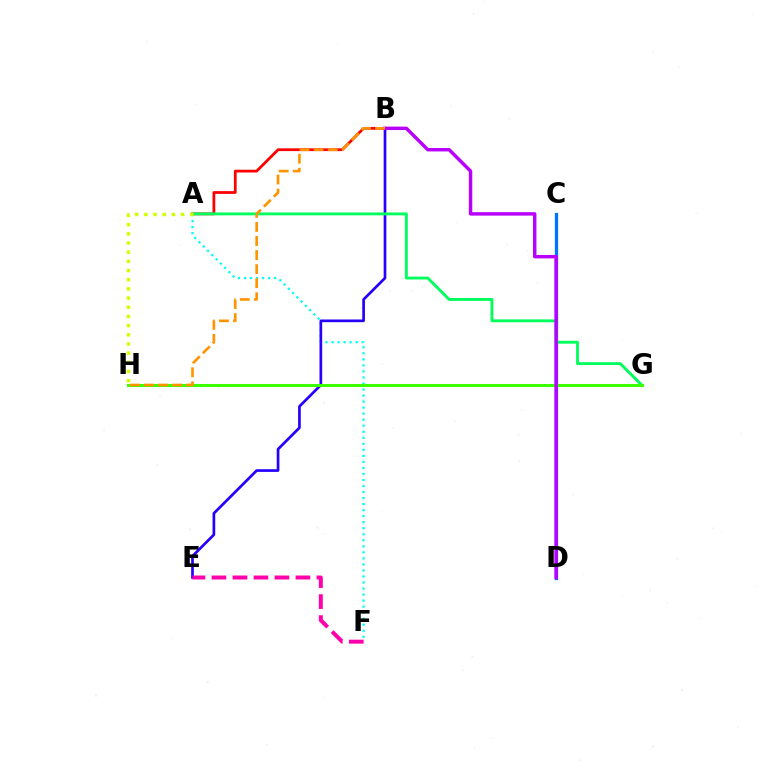{('A', 'B'): [{'color': '#ff0000', 'line_style': 'solid', 'thickness': 1.99}], ('A', 'F'): [{'color': '#00fff6', 'line_style': 'dotted', 'thickness': 1.64}], ('C', 'D'): [{'color': '#0074ff', 'line_style': 'solid', 'thickness': 2.36}], ('B', 'E'): [{'color': '#2500ff', 'line_style': 'solid', 'thickness': 1.94}], ('A', 'G'): [{'color': '#00ff5c', 'line_style': 'solid', 'thickness': 2.07}], ('A', 'H'): [{'color': '#d1ff00', 'line_style': 'dotted', 'thickness': 2.49}], ('G', 'H'): [{'color': '#3dff00', 'line_style': 'solid', 'thickness': 2.19}], ('B', 'D'): [{'color': '#b900ff', 'line_style': 'solid', 'thickness': 2.47}], ('B', 'H'): [{'color': '#ff9400', 'line_style': 'dashed', 'thickness': 1.91}], ('E', 'F'): [{'color': '#ff00ac', 'line_style': 'dashed', 'thickness': 2.85}]}